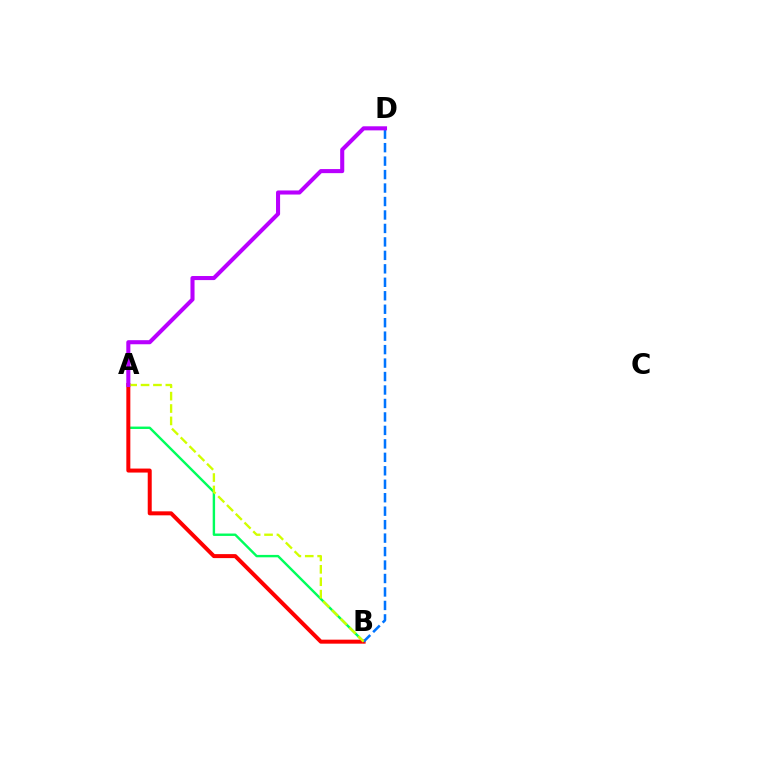{('A', 'B'): [{'color': '#00ff5c', 'line_style': 'solid', 'thickness': 1.73}, {'color': '#ff0000', 'line_style': 'solid', 'thickness': 2.88}, {'color': '#d1ff00', 'line_style': 'dashed', 'thickness': 1.68}], ('B', 'D'): [{'color': '#0074ff', 'line_style': 'dashed', 'thickness': 1.83}], ('A', 'D'): [{'color': '#b900ff', 'line_style': 'solid', 'thickness': 2.93}]}